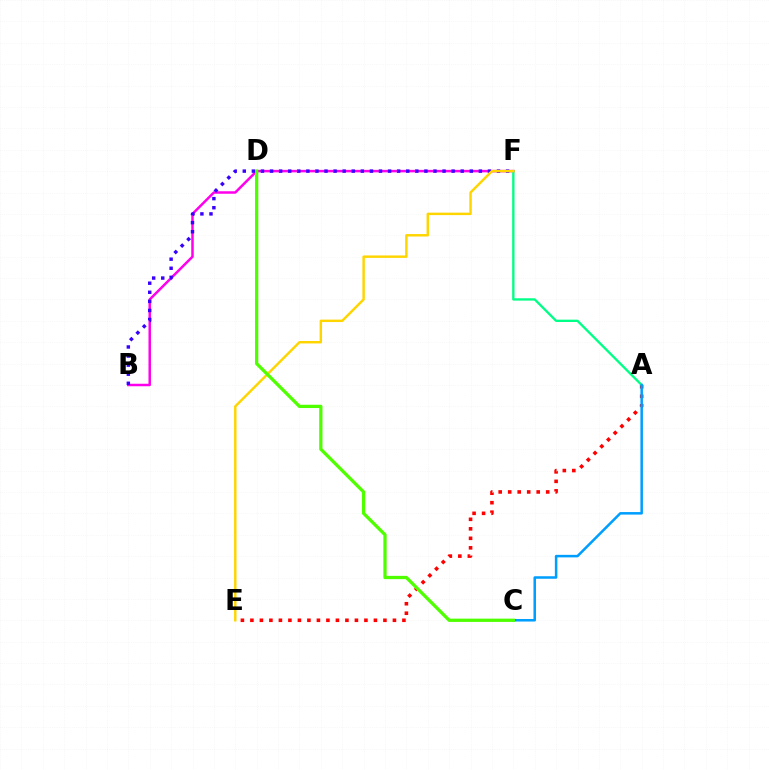{('B', 'F'): [{'color': '#ff00ed', 'line_style': 'solid', 'thickness': 1.8}, {'color': '#3700ff', 'line_style': 'dotted', 'thickness': 2.47}], ('A', 'E'): [{'color': '#ff0000', 'line_style': 'dotted', 'thickness': 2.58}], ('A', 'F'): [{'color': '#00ff86', 'line_style': 'solid', 'thickness': 1.69}], ('A', 'C'): [{'color': '#009eff', 'line_style': 'solid', 'thickness': 1.82}], ('E', 'F'): [{'color': '#ffd500', 'line_style': 'solid', 'thickness': 1.76}], ('C', 'D'): [{'color': '#4fff00', 'line_style': 'solid', 'thickness': 2.36}]}